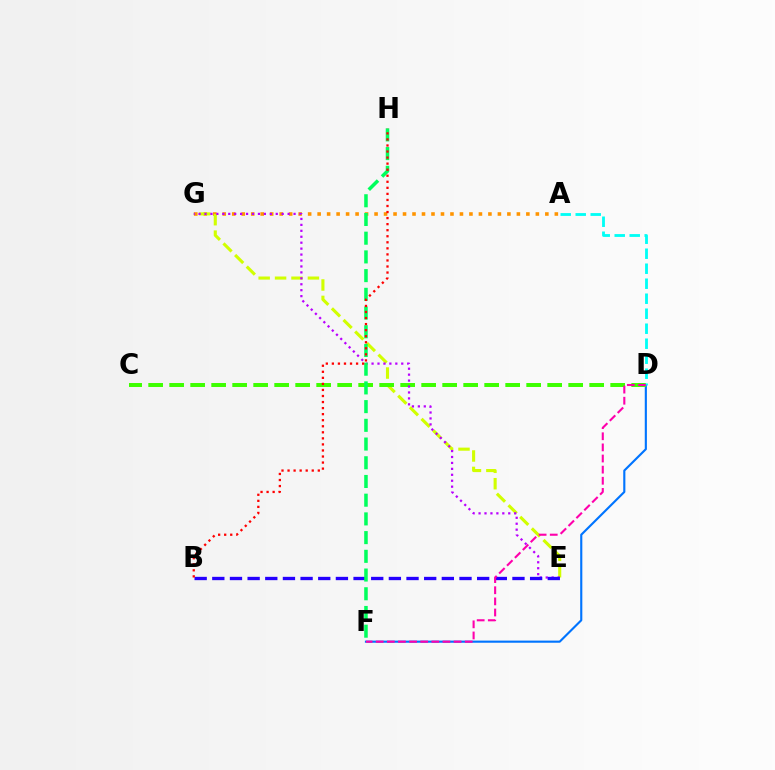{('A', 'G'): [{'color': '#ff9400', 'line_style': 'dotted', 'thickness': 2.58}], ('E', 'G'): [{'color': '#d1ff00', 'line_style': 'dashed', 'thickness': 2.23}, {'color': '#b900ff', 'line_style': 'dotted', 'thickness': 1.61}], ('D', 'F'): [{'color': '#0074ff', 'line_style': 'solid', 'thickness': 1.54}, {'color': '#ff00ac', 'line_style': 'dashed', 'thickness': 1.51}], ('C', 'D'): [{'color': '#3dff00', 'line_style': 'dashed', 'thickness': 2.85}], ('B', 'E'): [{'color': '#2500ff', 'line_style': 'dashed', 'thickness': 2.4}], ('F', 'H'): [{'color': '#00ff5c', 'line_style': 'dashed', 'thickness': 2.54}], ('B', 'H'): [{'color': '#ff0000', 'line_style': 'dotted', 'thickness': 1.64}], ('A', 'D'): [{'color': '#00fff6', 'line_style': 'dashed', 'thickness': 2.04}]}